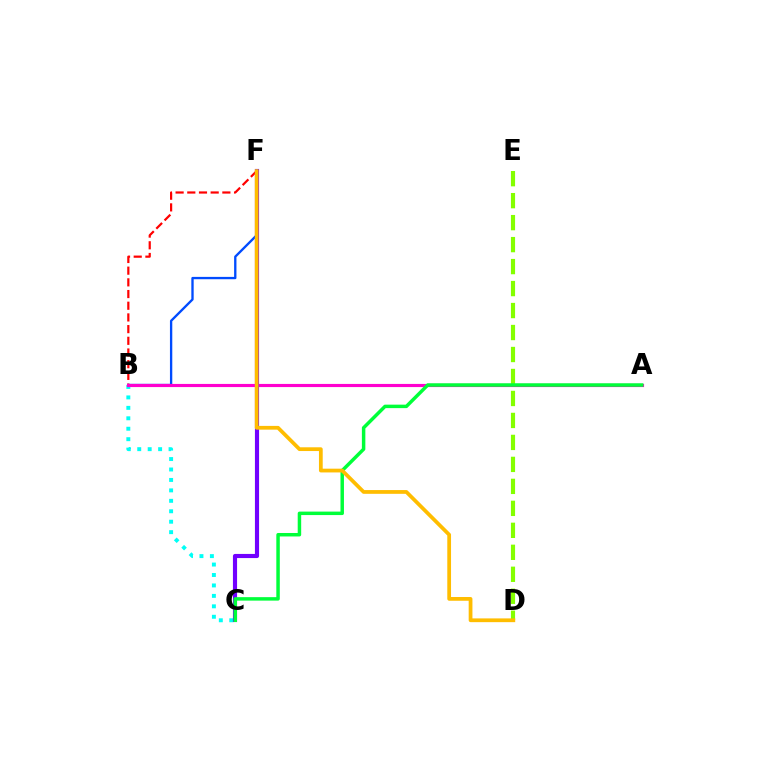{('B', 'F'): [{'color': '#ff0000', 'line_style': 'dashed', 'thickness': 1.59}, {'color': '#004bff', 'line_style': 'solid', 'thickness': 1.68}], ('B', 'C'): [{'color': '#00fff6', 'line_style': 'dotted', 'thickness': 2.84}], ('A', 'B'): [{'color': '#ff00cf', 'line_style': 'solid', 'thickness': 2.26}], ('D', 'E'): [{'color': '#84ff00', 'line_style': 'dashed', 'thickness': 2.99}], ('C', 'F'): [{'color': '#7200ff', 'line_style': 'solid', 'thickness': 2.98}], ('A', 'C'): [{'color': '#00ff39', 'line_style': 'solid', 'thickness': 2.5}], ('D', 'F'): [{'color': '#ffbd00', 'line_style': 'solid', 'thickness': 2.7}]}